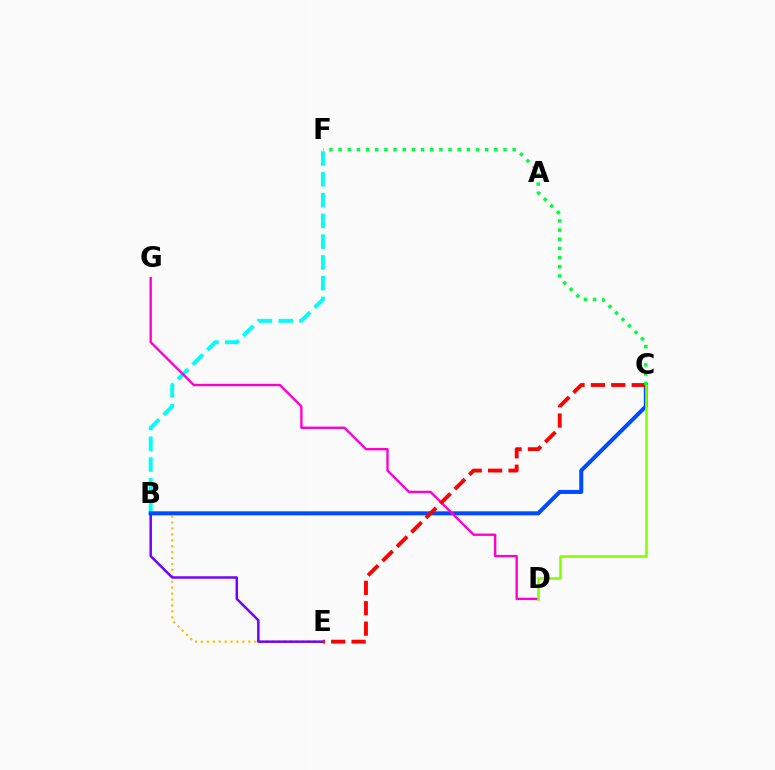{('B', 'F'): [{'color': '#00fff6', 'line_style': 'dashed', 'thickness': 2.82}], ('B', 'E'): [{'color': '#ffbd00', 'line_style': 'dotted', 'thickness': 1.61}, {'color': '#7200ff', 'line_style': 'solid', 'thickness': 1.78}], ('B', 'C'): [{'color': '#004bff', 'line_style': 'solid', 'thickness': 2.91}], ('D', 'G'): [{'color': '#ff00cf', 'line_style': 'solid', 'thickness': 1.71}], ('C', 'E'): [{'color': '#ff0000', 'line_style': 'dashed', 'thickness': 2.77}], ('C', 'D'): [{'color': '#84ff00', 'line_style': 'solid', 'thickness': 1.84}], ('C', 'F'): [{'color': '#00ff39', 'line_style': 'dotted', 'thickness': 2.49}]}